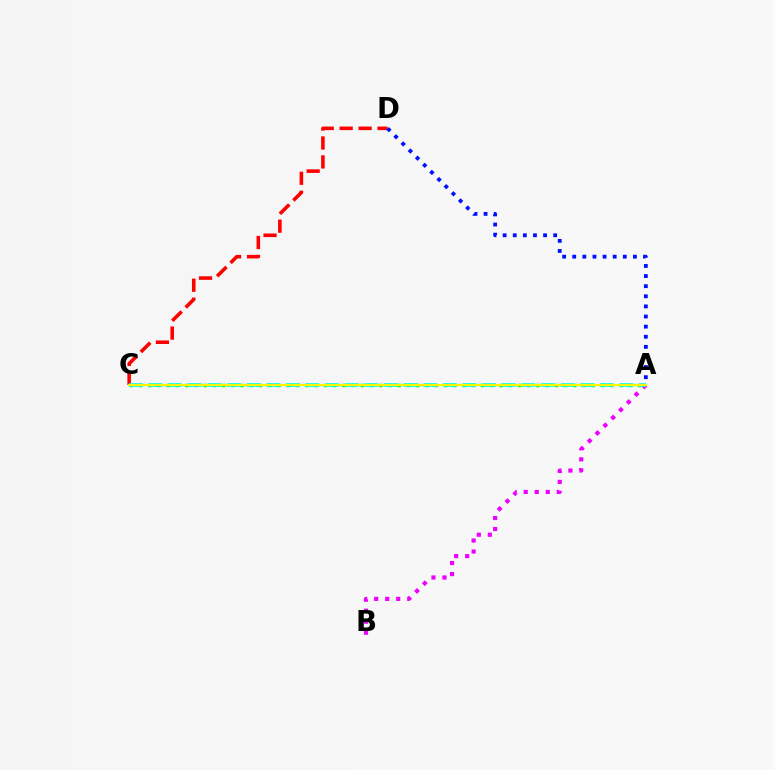{('A', 'B'): [{'color': '#ee00ff', 'line_style': 'dotted', 'thickness': 2.99}], ('A', 'C'): [{'color': '#08ff00', 'line_style': 'dotted', 'thickness': 2.51}, {'color': '#00fff6', 'line_style': 'dashed', 'thickness': 2.67}, {'color': '#fcf500', 'line_style': 'solid', 'thickness': 1.54}], ('C', 'D'): [{'color': '#ff0000', 'line_style': 'dashed', 'thickness': 2.57}], ('A', 'D'): [{'color': '#0010ff', 'line_style': 'dotted', 'thickness': 2.75}]}